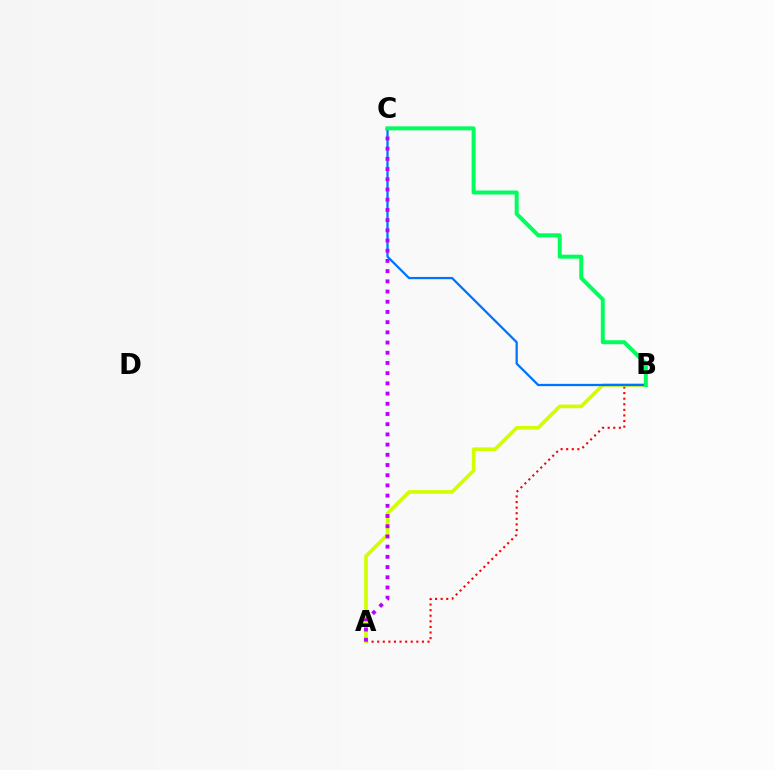{('A', 'B'): [{'color': '#ff0000', 'line_style': 'dotted', 'thickness': 1.52}, {'color': '#d1ff00', 'line_style': 'solid', 'thickness': 2.62}], ('B', 'C'): [{'color': '#0074ff', 'line_style': 'solid', 'thickness': 1.63}, {'color': '#00ff5c', 'line_style': 'solid', 'thickness': 2.87}], ('A', 'C'): [{'color': '#b900ff', 'line_style': 'dotted', 'thickness': 2.77}]}